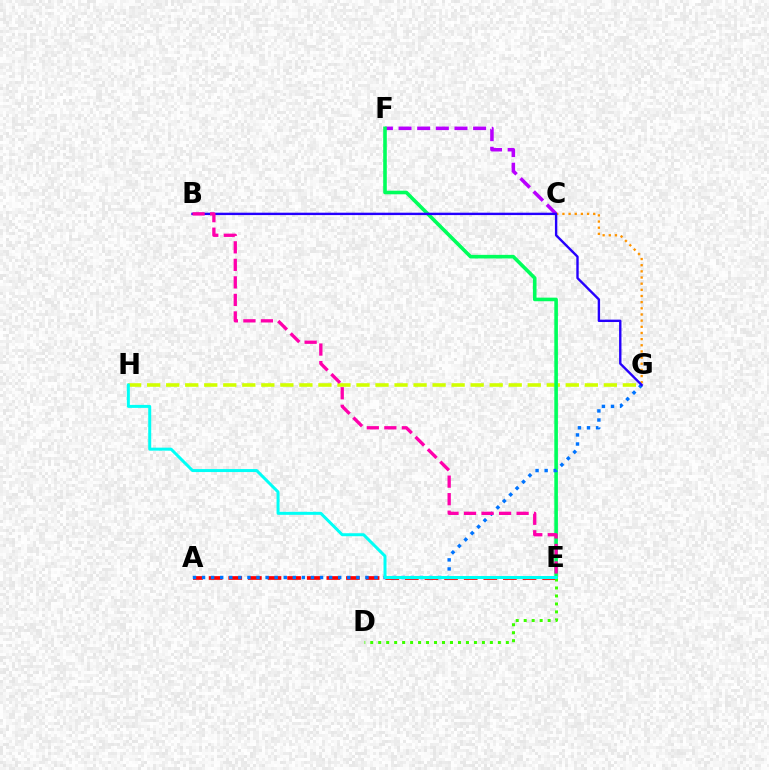{('C', 'F'): [{'color': '#b900ff', 'line_style': 'dashed', 'thickness': 2.53}], ('G', 'H'): [{'color': '#d1ff00', 'line_style': 'dashed', 'thickness': 2.58}], ('E', 'F'): [{'color': '#00ff5c', 'line_style': 'solid', 'thickness': 2.59}], ('A', 'E'): [{'color': '#ff0000', 'line_style': 'dashed', 'thickness': 2.67}], ('A', 'G'): [{'color': '#0074ff', 'line_style': 'dotted', 'thickness': 2.47}], ('C', 'G'): [{'color': '#ff9400', 'line_style': 'dotted', 'thickness': 1.67}], ('B', 'G'): [{'color': '#2500ff', 'line_style': 'solid', 'thickness': 1.72}], ('D', 'E'): [{'color': '#3dff00', 'line_style': 'dotted', 'thickness': 2.17}], ('E', 'H'): [{'color': '#00fff6', 'line_style': 'solid', 'thickness': 2.16}], ('B', 'E'): [{'color': '#ff00ac', 'line_style': 'dashed', 'thickness': 2.38}]}